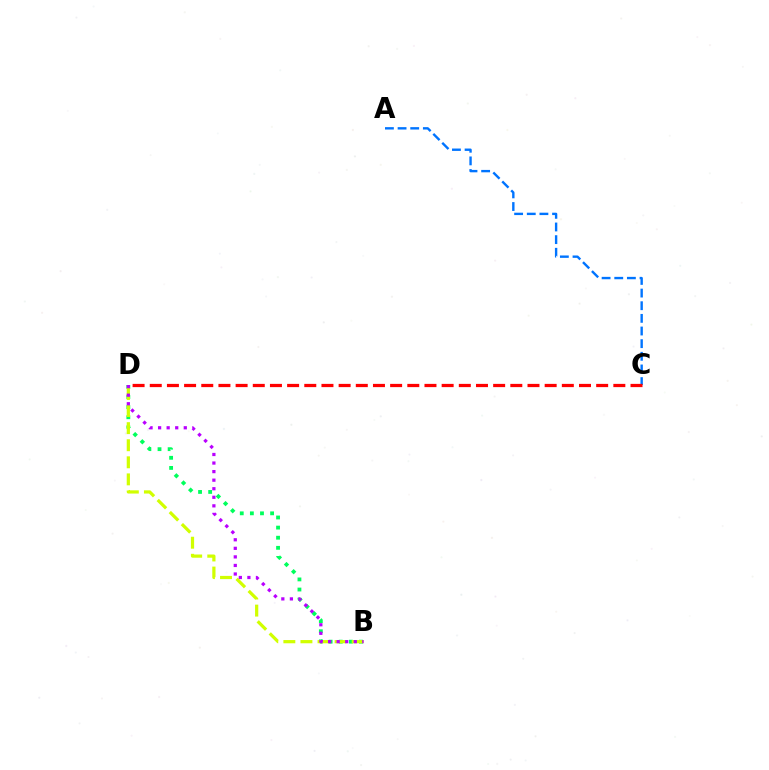{('A', 'C'): [{'color': '#0074ff', 'line_style': 'dashed', 'thickness': 1.72}], ('B', 'D'): [{'color': '#00ff5c', 'line_style': 'dotted', 'thickness': 2.75}, {'color': '#d1ff00', 'line_style': 'dashed', 'thickness': 2.32}, {'color': '#b900ff', 'line_style': 'dotted', 'thickness': 2.33}], ('C', 'D'): [{'color': '#ff0000', 'line_style': 'dashed', 'thickness': 2.33}]}